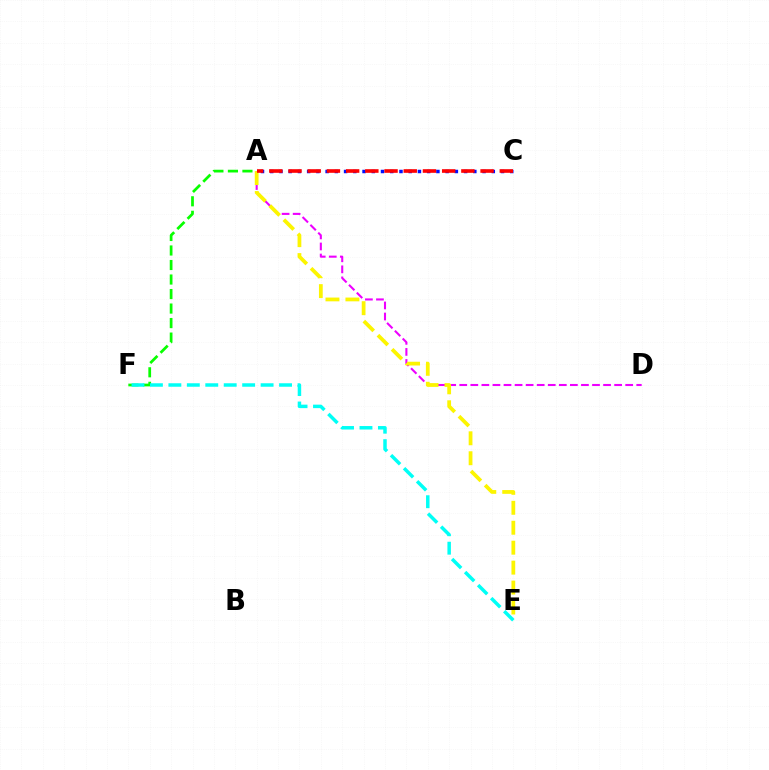{('A', 'D'): [{'color': '#ee00ff', 'line_style': 'dashed', 'thickness': 1.5}], ('A', 'F'): [{'color': '#08ff00', 'line_style': 'dashed', 'thickness': 1.97}], ('E', 'F'): [{'color': '#00fff6', 'line_style': 'dashed', 'thickness': 2.51}], ('A', 'E'): [{'color': '#fcf500', 'line_style': 'dashed', 'thickness': 2.71}], ('A', 'C'): [{'color': '#0010ff', 'line_style': 'dotted', 'thickness': 2.51}, {'color': '#ff0000', 'line_style': 'dashed', 'thickness': 2.61}]}